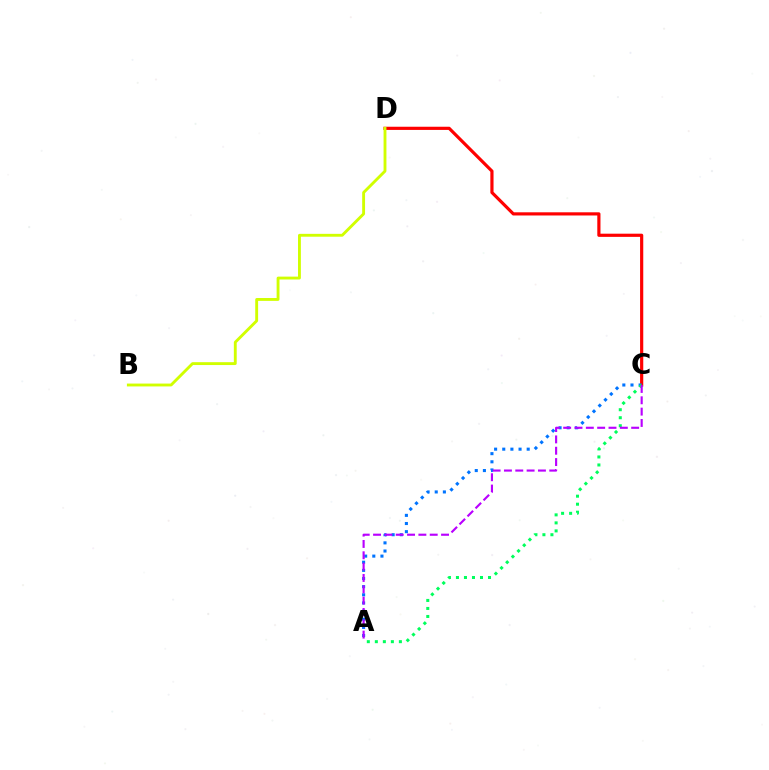{('C', 'D'): [{'color': '#ff0000', 'line_style': 'solid', 'thickness': 2.29}], ('A', 'C'): [{'color': '#0074ff', 'line_style': 'dotted', 'thickness': 2.21}, {'color': '#00ff5c', 'line_style': 'dotted', 'thickness': 2.18}, {'color': '#b900ff', 'line_style': 'dashed', 'thickness': 1.54}], ('B', 'D'): [{'color': '#d1ff00', 'line_style': 'solid', 'thickness': 2.07}]}